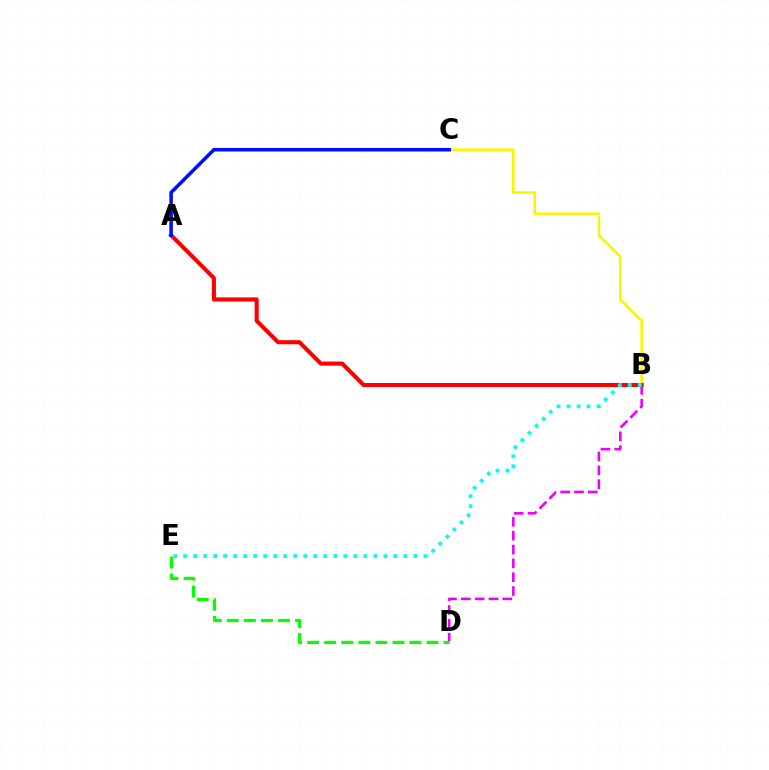{('B', 'D'): [{'color': '#ee00ff', 'line_style': 'dashed', 'thickness': 1.88}], ('B', 'C'): [{'color': '#fcf500', 'line_style': 'solid', 'thickness': 1.87}], ('A', 'B'): [{'color': '#ff0000', 'line_style': 'solid', 'thickness': 2.95}], ('B', 'E'): [{'color': '#00fff6', 'line_style': 'dotted', 'thickness': 2.72}], ('D', 'E'): [{'color': '#08ff00', 'line_style': 'dashed', 'thickness': 2.32}], ('A', 'C'): [{'color': '#0010ff', 'line_style': 'solid', 'thickness': 2.56}]}